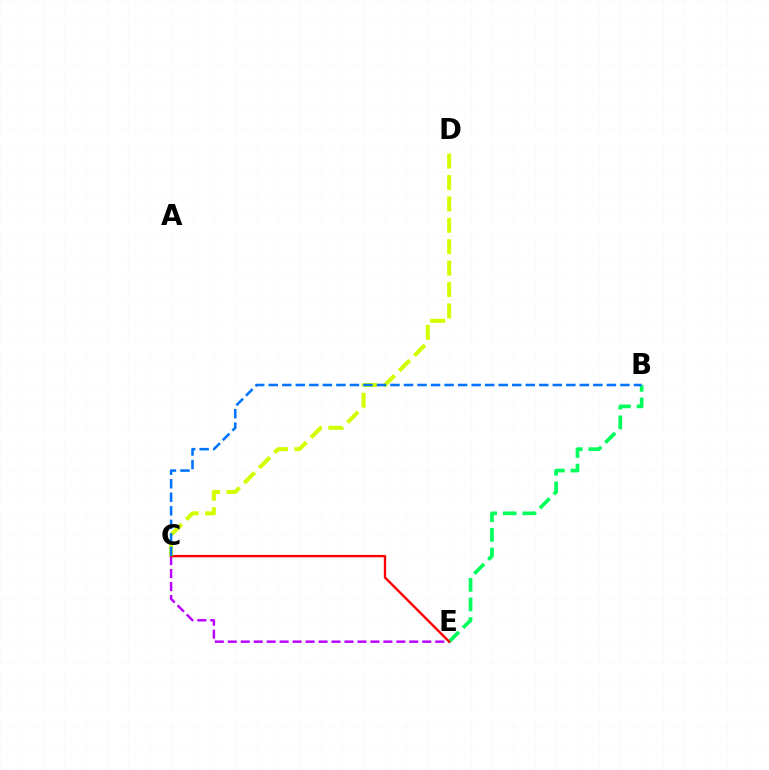{('B', 'E'): [{'color': '#00ff5c', 'line_style': 'dashed', 'thickness': 2.66}], ('C', 'E'): [{'color': '#b900ff', 'line_style': 'dashed', 'thickness': 1.76}, {'color': '#ff0000', 'line_style': 'solid', 'thickness': 1.7}], ('C', 'D'): [{'color': '#d1ff00', 'line_style': 'dashed', 'thickness': 2.91}], ('B', 'C'): [{'color': '#0074ff', 'line_style': 'dashed', 'thickness': 1.84}]}